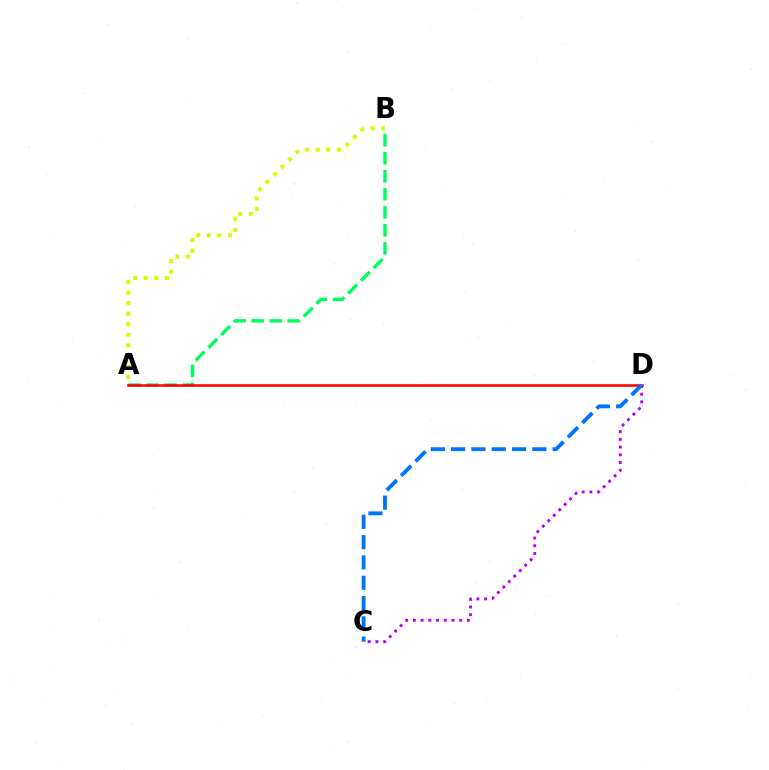{('A', 'B'): [{'color': '#00ff5c', 'line_style': 'dashed', 'thickness': 2.45}, {'color': '#d1ff00', 'line_style': 'dotted', 'thickness': 2.88}], ('A', 'D'): [{'color': '#ff0000', 'line_style': 'solid', 'thickness': 1.84}], ('C', 'D'): [{'color': '#b900ff', 'line_style': 'dotted', 'thickness': 2.1}, {'color': '#0074ff', 'line_style': 'dashed', 'thickness': 2.76}]}